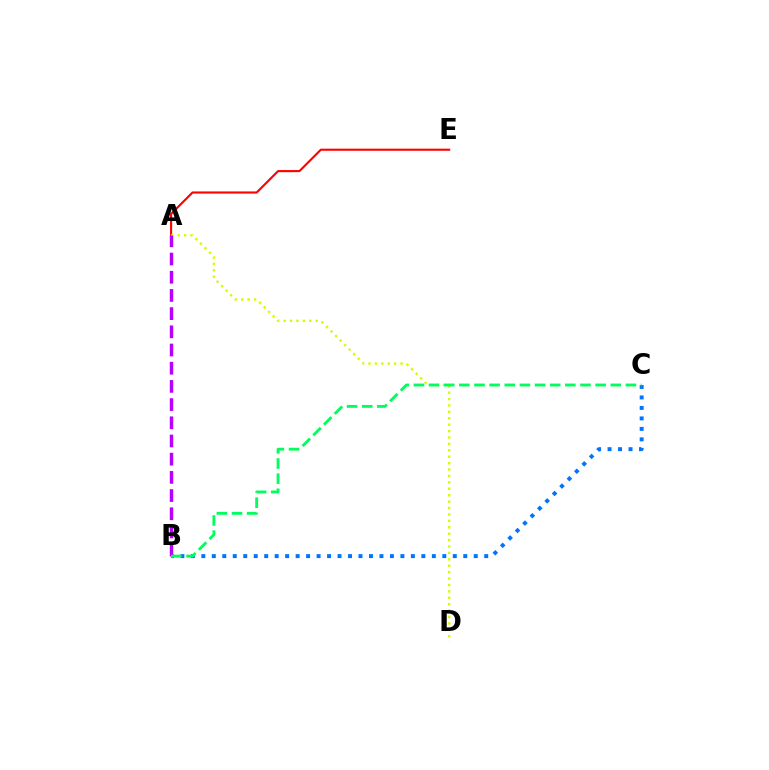{('A', 'E'): [{'color': '#ff0000', 'line_style': 'solid', 'thickness': 1.52}], ('B', 'C'): [{'color': '#0074ff', 'line_style': 'dotted', 'thickness': 2.85}, {'color': '#00ff5c', 'line_style': 'dashed', 'thickness': 2.06}], ('A', 'D'): [{'color': '#d1ff00', 'line_style': 'dotted', 'thickness': 1.74}], ('A', 'B'): [{'color': '#b900ff', 'line_style': 'dashed', 'thickness': 2.47}]}